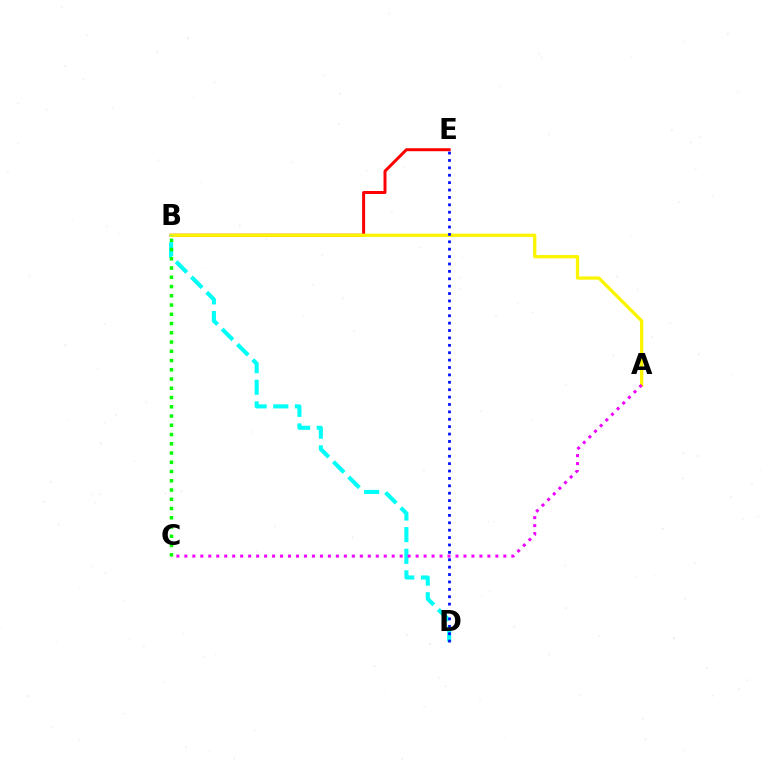{('B', 'E'): [{'color': '#ff0000', 'line_style': 'solid', 'thickness': 2.15}], ('A', 'B'): [{'color': '#fcf500', 'line_style': 'solid', 'thickness': 2.36}], ('B', 'D'): [{'color': '#00fff6', 'line_style': 'dashed', 'thickness': 2.94}], ('D', 'E'): [{'color': '#0010ff', 'line_style': 'dotted', 'thickness': 2.01}], ('A', 'C'): [{'color': '#ee00ff', 'line_style': 'dotted', 'thickness': 2.17}], ('B', 'C'): [{'color': '#08ff00', 'line_style': 'dotted', 'thickness': 2.51}]}